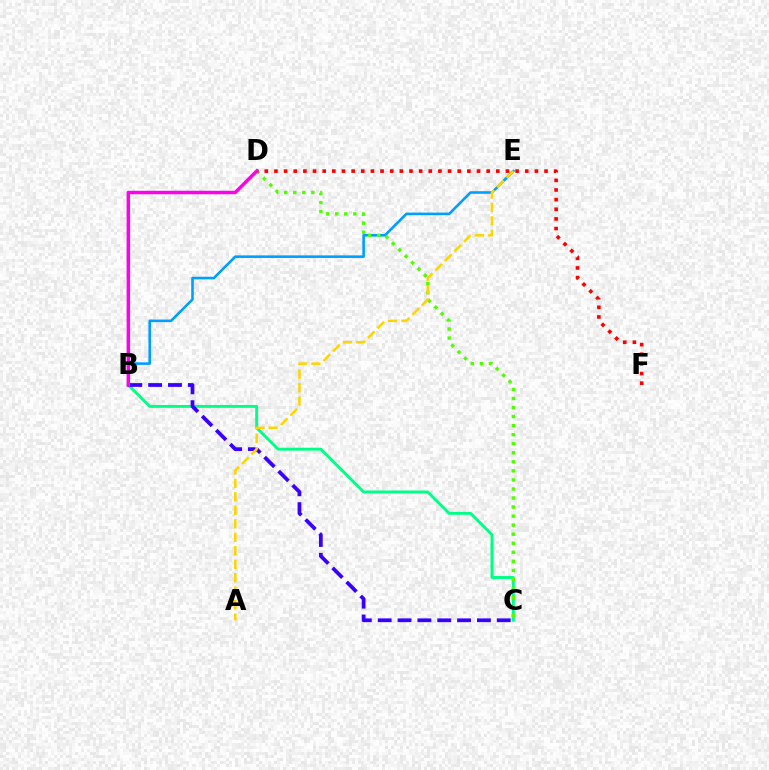{('B', 'C'): [{'color': '#00ff86', 'line_style': 'solid', 'thickness': 2.1}, {'color': '#3700ff', 'line_style': 'dashed', 'thickness': 2.7}], ('B', 'E'): [{'color': '#009eff', 'line_style': 'solid', 'thickness': 1.86}], ('C', 'D'): [{'color': '#4fff00', 'line_style': 'dotted', 'thickness': 2.46}], ('D', 'F'): [{'color': '#ff0000', 'line_style': 'dotted', 'thickness': 2.62}], ('A', 'E'): [{'color': '#ffd500', 'line_style': 'dashed', 'thickness': 1.83}], ('B', 'D'): [{'color': '#ff00ed', 'line_style': 'solid', 'thickness': 2.49}]}